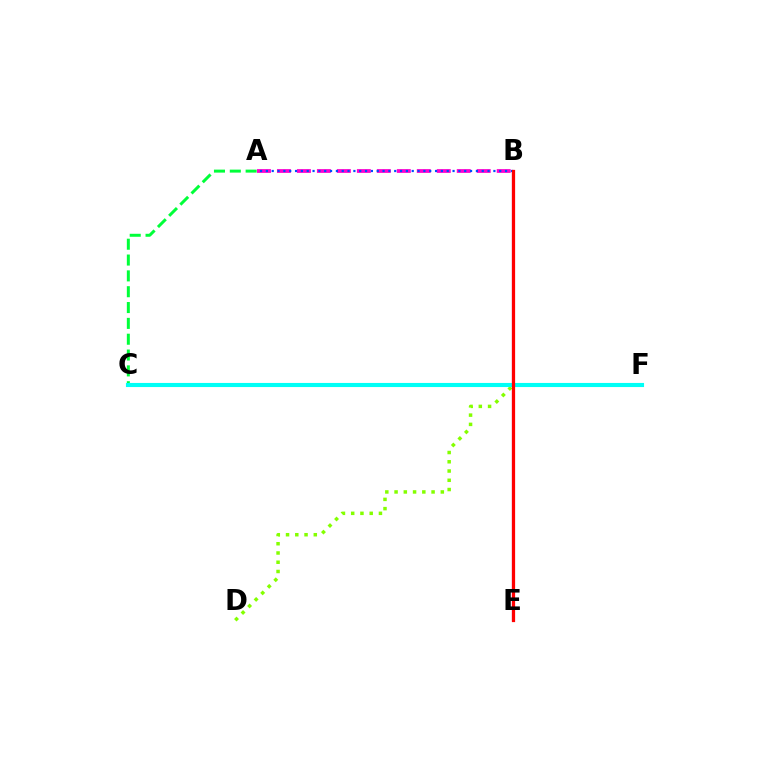{('D', 'F'): [{'color': '#84ff00', 'line_style': 'dotted', 'thickness': 2.51}], ('A', 'B'): [{'color': '#ff00cf', 'line_style': 'dashed', 'thickness': 2.71}, {'color': '#004bff', 'line_style': 'dotted', 'thickness': 1.58}], ('A', 'C'): [{'color': '#00ff39', 'line_style': 'dashed', 'thickness': 2.15}], ('B', 'E'): [{'color': '#ffbd00', 'line_style': 'solid', 'thickness': 1.96}, {'color': '#7200ff', 'line_style': 'solid', 'thickness': 1.52}, {'color': '#ff0000', 'line_style': 'solid', 'thickness': 2.33}], ('C', 'F'): [{'color': '#00fff6', 'line_style': 'solid', 'thickness': 2.96}]}